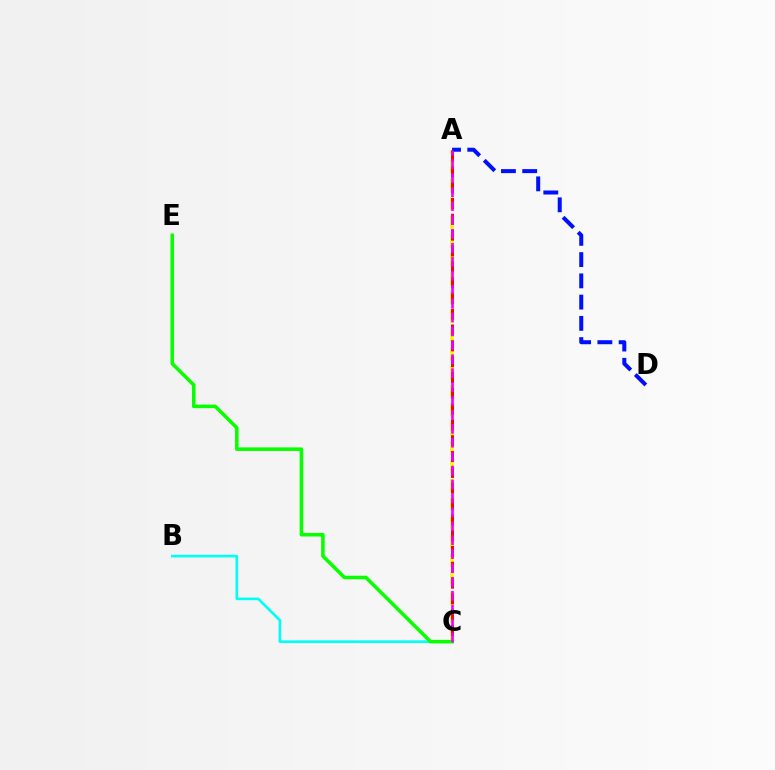{('A', 'C'): [{'color': '#fcf500', 'line_style': 'dashed', 'thickness': 2.55}, {'color': '#ff0000', 'line_style': 'dashed', 'thickness': 2.15}, {'color': '#ee00ff', 'line_style': 'dashed', 'thickness': 1.89}], ('B', 'C'): [{'color': '#00fff6', 'line_style': 'solid', 'thickness': 1.9}], ('A', 'D'): [{'color': '#0010ff', 'line_style': 'dashed', 'thickness': 2.89}], ('C', 'E'): [{'color': '#08ff00', 'line_style': 'solid', 'thickness': 2.55}]}